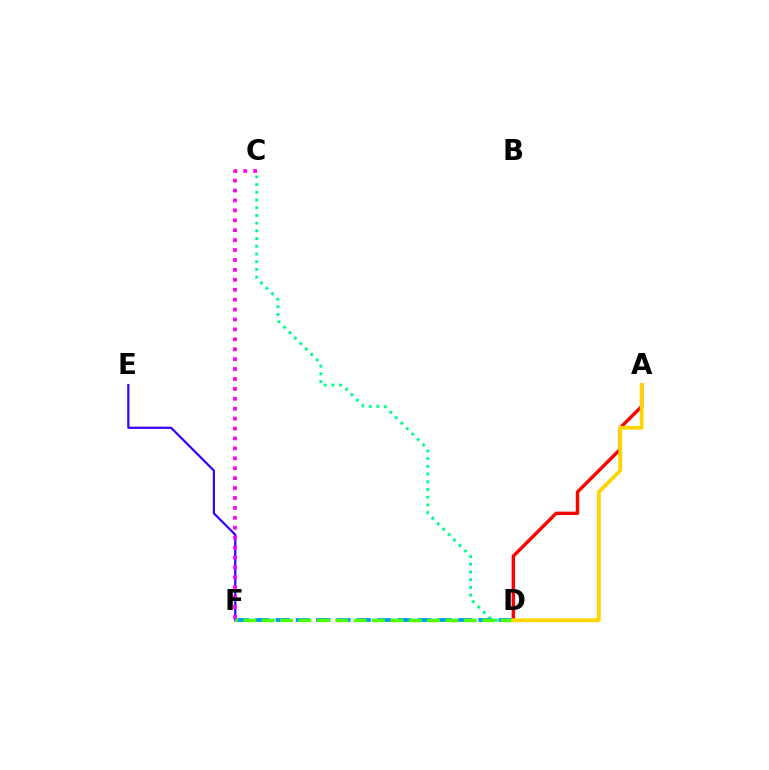{('C', 'D'): [{'color': '#00ff86', 'line_style': 'dotted', 'thickness': 2.09}], ('E', 'F'): [{'color': '#3700ff', 'line_style': 'solid', 'thickness': 1.59}], ('A', 'D'): [{'color': '#ff0000', 'line_style': 'solid', 'thickness': 2.46}, {'color': '#ffd500', 'line_style': 'solid', 'thickness': 2.74}], ('D', 'F'): [{'color': '#009eff', 'line_style': 'dashed', 'thickness': 2.75}, {'color': '#4fff00', 'line_style': 'dashed', 'thickness': 2.5}], ('C', 'F'): [{'color': '#ff00ed', 'line_style': 'dotted', 'thickness': 2.69}]}